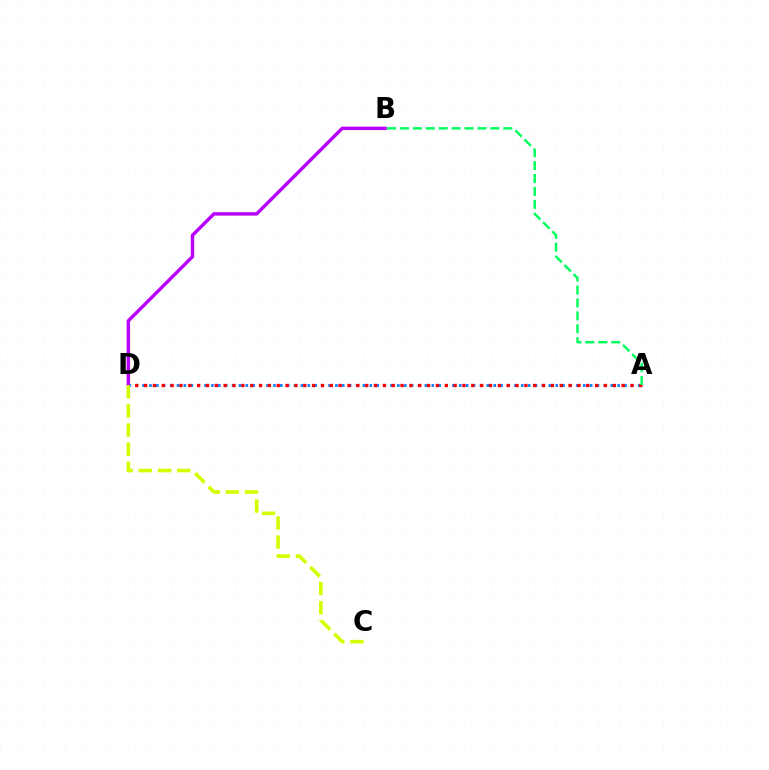{('A', 'D'): [{'color': '#0074ff', 'line_style': 'dotted', 'thickness': 1.87}, {'color': '#ff0000', 'line_style': 'dotted', 'thickness': 2.4}], ('B', 'D'): [{'color': '#b900ff', 'line_style': 'solid', 'thickness': 2.46}], ('A', 'B'): [{'color': '#00ff5c', 'line_style': 'dashed', 'thickness': 1.76}], ('C', 'D'): [{'color': '#d1ff00', 'line_style': 'dashed', 'thickness': 2.6}]}